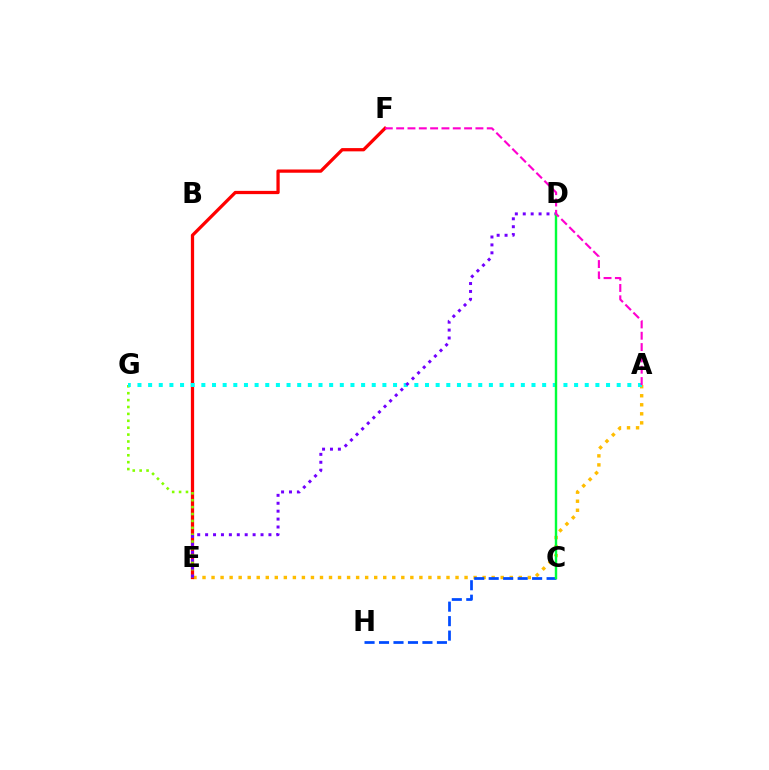{('A', 'E'): [{'color': '#ffbd00', 'line_style': 'dotted', 'thickness': 2.46}], ('E', 'F'): [{'color': '#ff0000', 'line_style': 'solid', 'thickness': 2.34}], ('E', 'G'): [{'color': '#84ff00', 'line_style': 'dotted', 'thickness': 1.87}], ('A', 'G'): [{'color': '#00fff6', 'line_style': 'dotted', 'thickness': 2.89}], ('C', 'H'): [{'color': '#004bff', 'line_style': 'dashed', 'thickness': 1.97}], ('D', 'E'): [{'color': '#7200ff', 'line_style': 'dotted', 'thickness': 2.15}], ('C', 'D'): [{'color': '#00ff39', 'line_style': 'solid', 'thickness': 1.74}], ('A', 'F'): [{'color': '#ff00cf', 'line_style': 'dashed', 'thickness': 1.54}]}